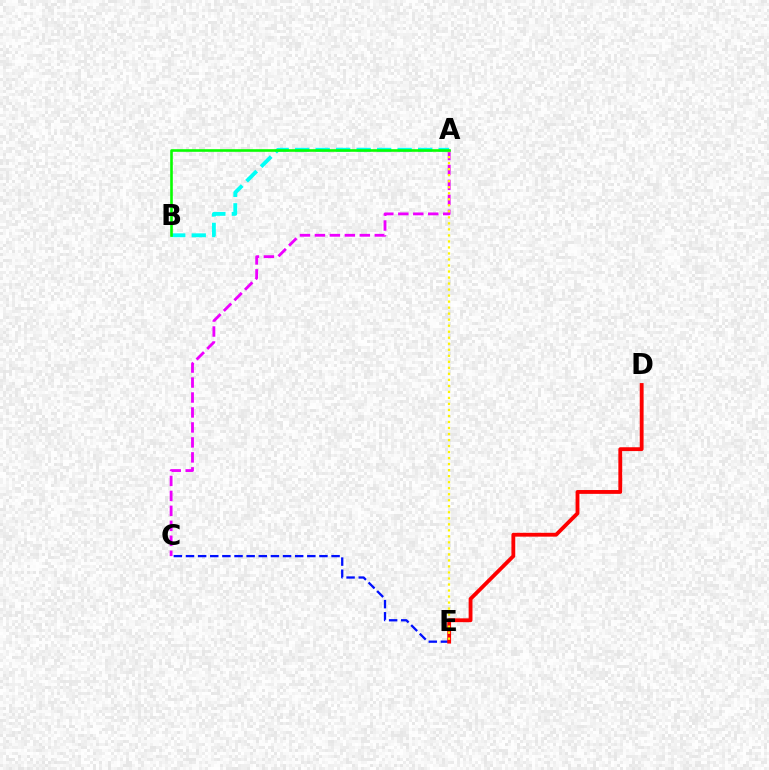{('A', 'B'): [{'color': '#00fff6', 'line_style': 'dashed', 'thickness': 2.78}, {'color': '#08ff00', 'line_style': 'solid', 'thickness': 1.88}], ('C', 'E'): [{'color': '#0010ff', 'line_style': 'dashed', 'thickness': 1.65}], ('D', 'E'): [{'color': '#ff0000', 'line_style': 'solid', 'thickness': 2.76}], ('A', 'C'): [{'color': '#ee00ff', 'line_style': 'dashed', 'thickness': 2.03}], ('A', 'E'): [{'color': '#fcf500', 'line_style': 'dotted', 'thickness': 1.64}]}